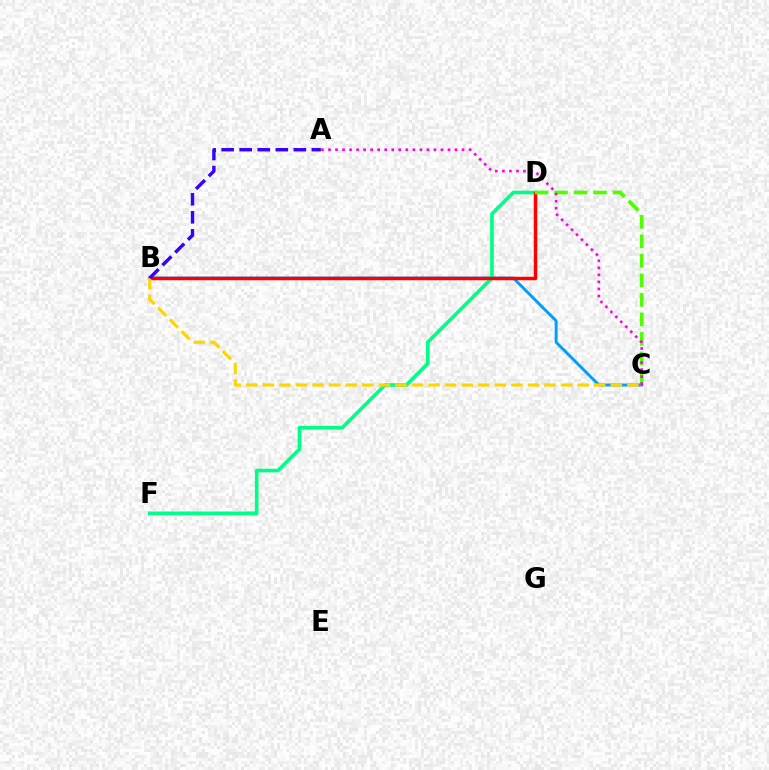{('B', 'C'): [{'color': '#009eff', 'line_style': 'solid', 'thickness': 2.1}, {'color': '#ffd500', 'line_style': 'dashed', 'thickness': 2.25}], ('D', 'F'): [{'color': '#00ff86', 'line_style': 'solid', 'thickness': 2.62}], ('B', 'D'): [{'color': '#ff0000', 'line_style': 'solid', 'thickness': 2.48}], ('C', 'D'): [{'color': '#4fff00', 'line_style': 'dashed', 'thickness': 2.65}], ('A', 'C'): [{'color': '#ff00ed', 'line_style': 'dotted', 'thickness': 1.91}], ('A', 'B'): [{'color': '#3700ff', 'line_style': 'dashed', 'thickness': 2.45}]}